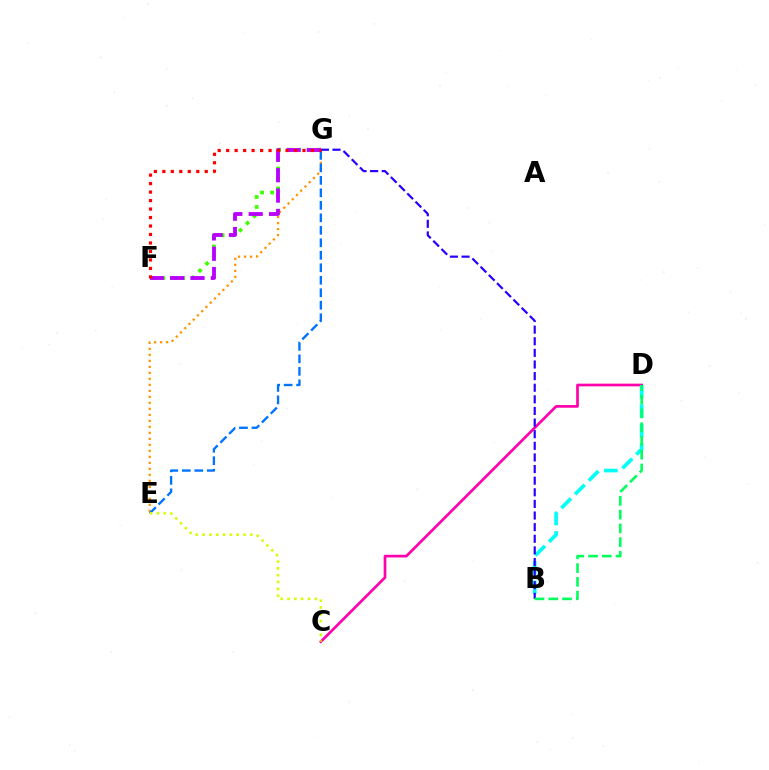{('C', 'D'): [{'color': '#ff00ac', 'line_style': 'solid', 'thickness': 1.93}], ('F', 'G'): [{'color': '#3dff00', 'line_style': 'dotted', 'thickness': 2.71}, {'color': '#b900ff', 'line_style': 'dashed', 'thickness': 2.77}, {'color': '#ff0000', 'line_style': 'dotted', 'thickness': 2.3}], ('E', 'G'): [{'color': '#ff9400', 'line_style': 'dotted', 'thickness': 1.63}, {'color': '#0074ff', 'line_style': 'dashed', 'thickness': 1.7}], ('B', 'D'): [{'color': '#00fff6', 'line_style': 'dashed', 'thickness': 2.64}, {'color': '#00ff5c', 'line_style': 'dashed', 'thickness': 1.87}], ('C', 'E'): [{'color': '#d1ff00', 'line_style': 'dotted', 'thickness': 1.85}], ('B', 'G'): [{'color': '#2500ff', 'line_style': 'dashed', 'thickness': 1.58}]}